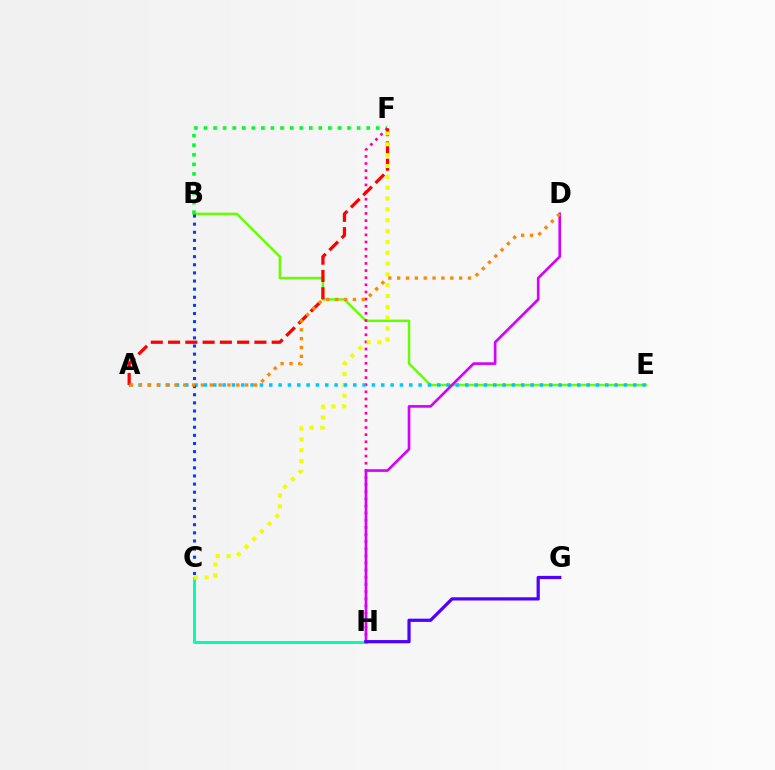{('B', 'E'): [{'color': '#66ff00', 'line_style': 'solid', 'thickness': 1.77}], ('B', 'F'): [{'color': '#00ff27', 'line_style': 'dotted', 'thickness': 2.6}], ('C', 'H'): [{'color': '#00ffaf', 'line_style': 'solid', 'thickness': 2.15}], ('F', 'H'): [{'color': '#ff00a0', 'line_style': 'dotted', 'thickness': 1.94}], ('A', 'F'): [{'color': '#ff0000', 'line_style': 'dashed', 'thickness': 2.35}], ('C', 'F'): [{'color': '#eeff00', 'line_style': 'dotted', 'thickness': 2.95}], ('A', 'E'): [{'color': '#00c7ff', 'line_style': 'dotted', 'thickness': 2.54}], ('B', 'C'): [{'color': '#003fff', 'line_style': 'dotted', 'thickness': 2.21}], ('D', 'H'): [{'color': '#d600ff', 'line_style': 'solid', 'thickness': 1.91}], ('A', 'D'): [{'color': '#ff8800', 'line_style': 'dotted', 'thickness': 2.4}], ('G', 'H'): [{'color': '#4f00ff', 'line_style': 'solid', 'thickness': 2.32}]}